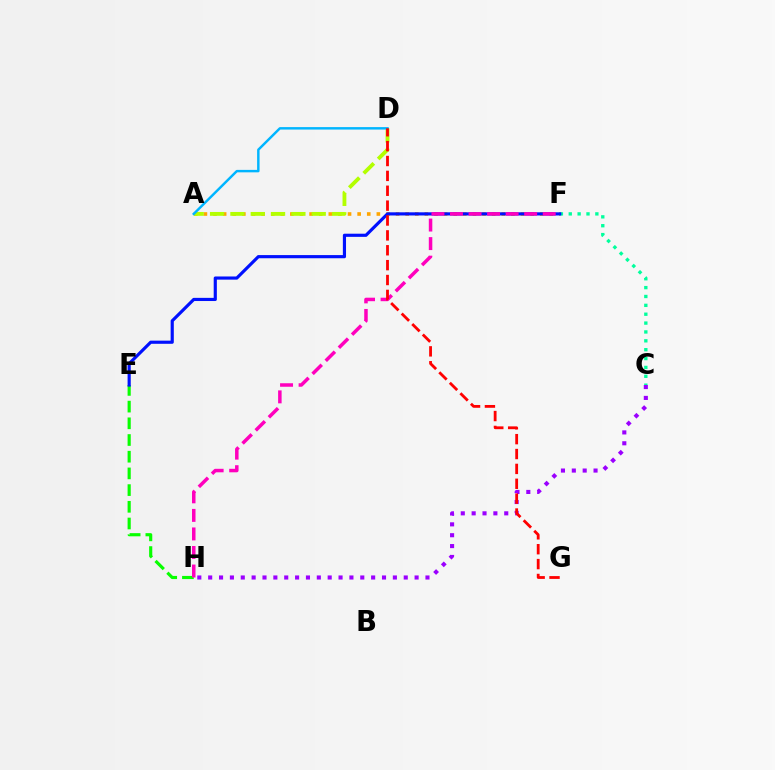{('E', 'H'): [{'color': '#08ff00', 'line_style': 'dashed', 'thickness': 2.27}], ('A', 'F'): [{'color': '#ffa500', 'line_style': 'dotted', 'thickness': 2.61}], ('C', 'F'): [{'color': '#00ff9d', 'line_style': 'dotted', 'thickness': 2.41}], ('E', 'F'): [{'color': '#0010ff', 'line_style': 'solid', 'thickness': 2.27}], ('A', 'D'): [{'color': '#b3ff00', 'line_style': 'dashed', 'thickness': 2.76}, {'color': '#00b5ff', 'line_style': 'solid', 'thickness': 1.76}], ('C', 'H'): [{'color': '#9b00ff', 'line_style': 'dotted', 'thickness': 2.95}], ('F', 'H'): [{'color': '#ff00bd', 'line_style': 'dashed', 'thickness': 2.52}], ('D', 'G'): [{'color': '#ff0000', 'line_style': 'dashed', 'thickness': 2.02}]}